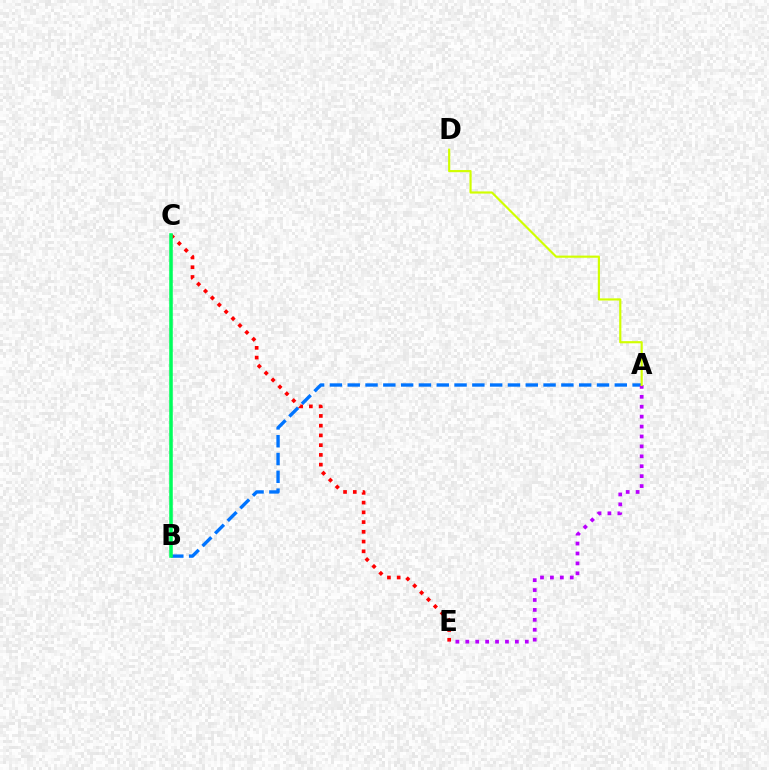{('C', 'E'): [{'color': '#ff0000', 'line_style': 'dotted', 'thickness': 2.65}], ('A', 'B'): [{'color': '#0074ff', 'line_style': 'dashed', 'thickness': 2.42}], ('A', 'E'): [{'color': '#b900ff', 'line_style': 'dotted', 'thickness': 2.7}], ('B', 'C'): [{'color': '#00ff5c', 'line_style': 'solid', 'thickness': 2.55}], ('A', 'D'): [{'color': '#d1ff00', 'line_style': 'solid', 'thickness': 1.56}]}